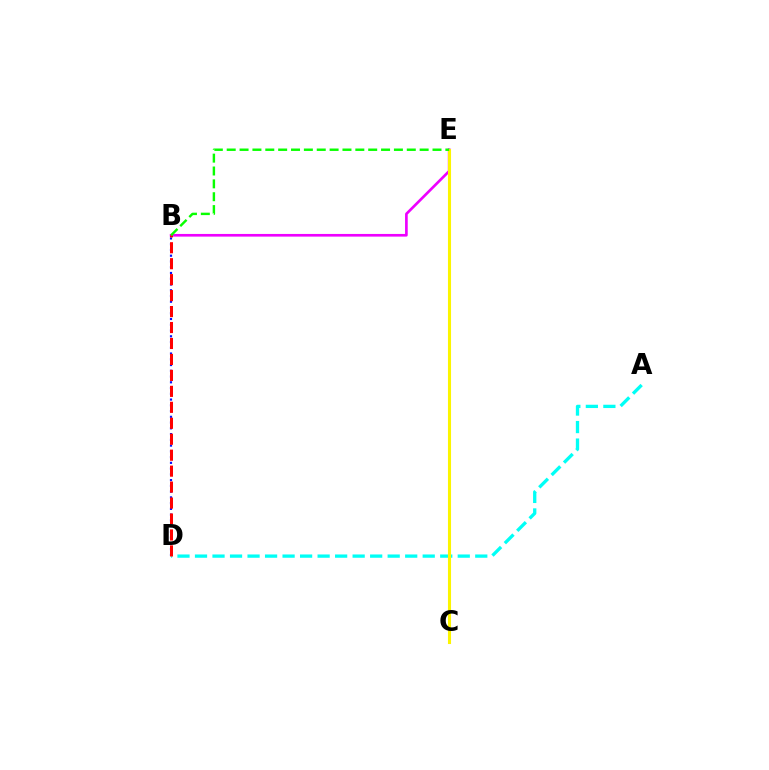{('B', 'E'): [{'color': '#ee00ff', 'line_style': 'solid', 'thickness': 1.92}, {'color': '#08ff00', 'line_style': 'dashed', 'thickness': 1.75}], ('A', 'D'): [{'color': '#00fff6', 'line_style': 'dashed', 'thickness': 2.38}], ('B', 'D'): [{'color': '#0010ff', 'line_style': 'dotted', 'thickness': 1.56}, {'color': '#ff0000', 'line_style': 'dashed', 'thickness': 2.17}], ('C', 'E'): [{'color': '#fcf500', 'line_style': 'solid', 'thickness': 2.22}]}